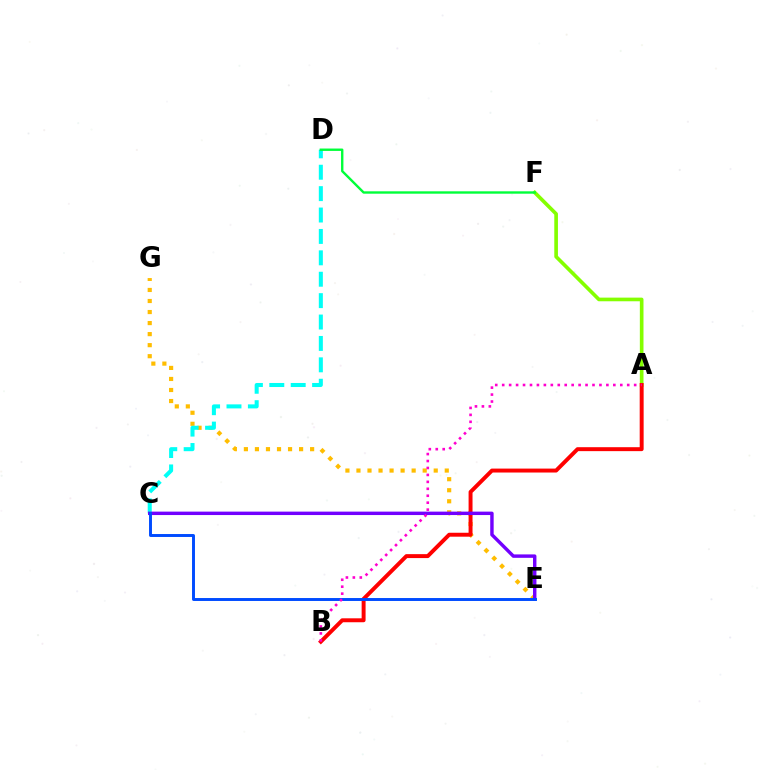{('E', 'G'): [{'color': '#ffbd00', 'line_style': 'dotted', 'thickness': 3.0}], ('C', 'D'): [{'color': '#00fff6', 'line_style': 'dashed', 'thickness': 2.91}], ('A', 'F'): [{'color': '#84ff00', 'line_style': 'solid', 'thickness': 2.63}], ('A', 'B'): [{'color': '#ff0000', 'line_style': 'solid', 'thickness': 2.84}, {'color': '#ff00cf', 'line_style': 'dotted', 'thickness': 1.89}], ('D', 'F'): [{'color': '#00ff39', 'line_style': 'solid', 'thickness': 1.71}], ('C', 'E'): [{'color': '#7200ff', 'line_style': 'solid', 'thickness': 2.46}, {'color': '#004bff', 'line_style': 'solid', 'thickness': 2.12}]}